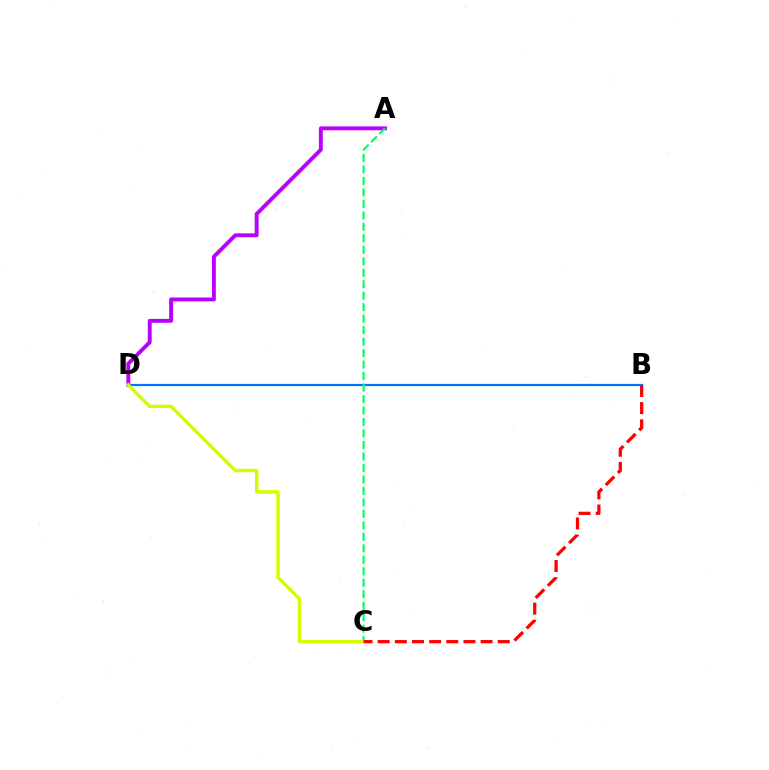{('A', 'D'): [{'color': '#b900ff', 'line_style': 'solid', 'thickness': 2.8}], ('B', 'D'): [{'color': '#0074ff', 'line_style': 'solid', 'thickness': 1.6}], ('A', 'C'): [{'color': '#00ff5c', 'line_style': 'dashed', 'thickness': 1.56}], ('C', 'D'): [{'color': '#d1ff00', 'line_style': 'solid', 'thickness': 2.49}], ('B', 'C'): [{'color': '#ff0000', 'line_style': 'dashed', 'thickness': 2.33}]}